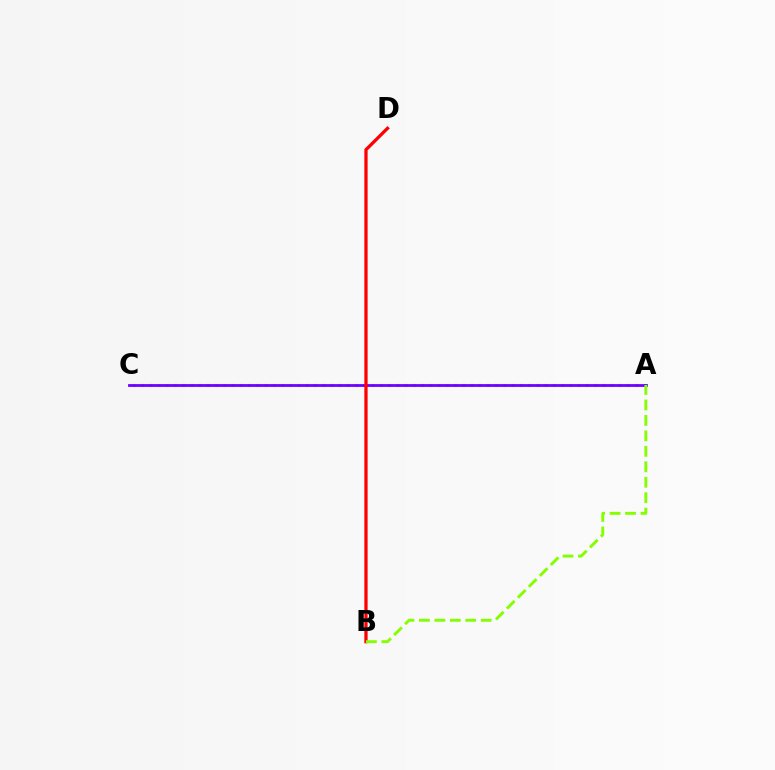{('A', 'C'): [{'color': '#00fff6', 'line_style': 'dotted', 'thickness': 2.24}, {'color': '#7200ff', 'line_style': 'solid', 'thickness': 2.02}], ('B', 'D'): [{'color': '#ff0000', 'line_style': 'solid', 'thickness': 2.35}], ('A', 'B'): [{'color': '#84ff00', 'line_style': 'dashed', 'thickness': 2.1}]}